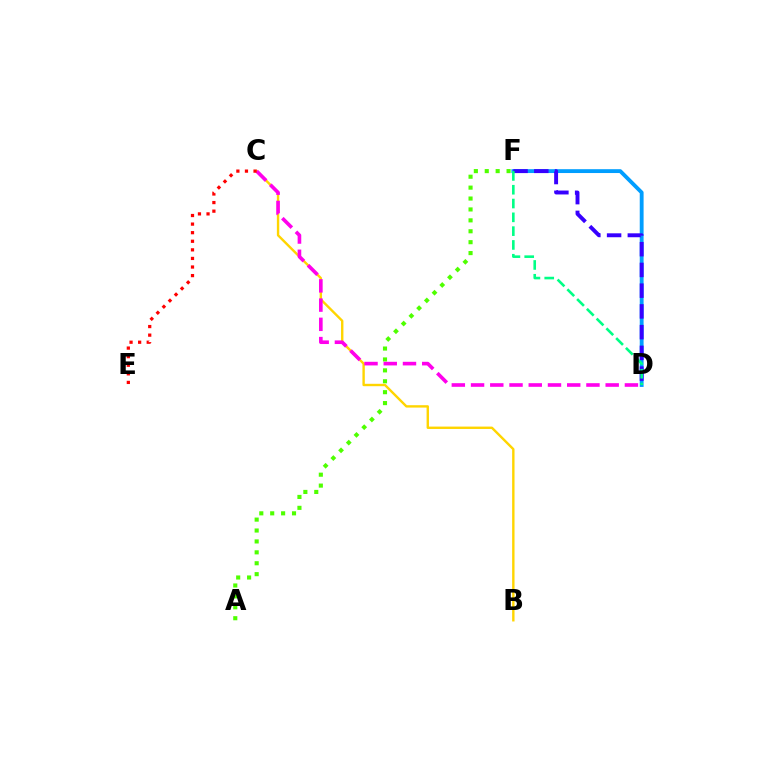{('A', 'F'): [{'color': '#4fff00', 'line_style': 'dotted', 'thickness': 2.96}], ('D', 'F'): [{'color': '#009eff', 'line_style': 'solid', 'thickness': 2.77}, {'color': '#3700ff', 'line_style': 'dashed', 'thickness': 2.82}, {'color': '#00ff86', 'line_style': 'dashed', 'thickness': 1.88}], ('B', 'C'): [{'color': '#ffd500', 'line_style': 'solid', 'thickness': 1.72}], ('C', 'D'): [{'color': '#ff00ed', 'line_style': 'dashed', 'thickness': 2.61}], ('C', 'E'): [{'color': '#ff0000', 'line_style': 'dotted', 'thickness': 2.33}]}